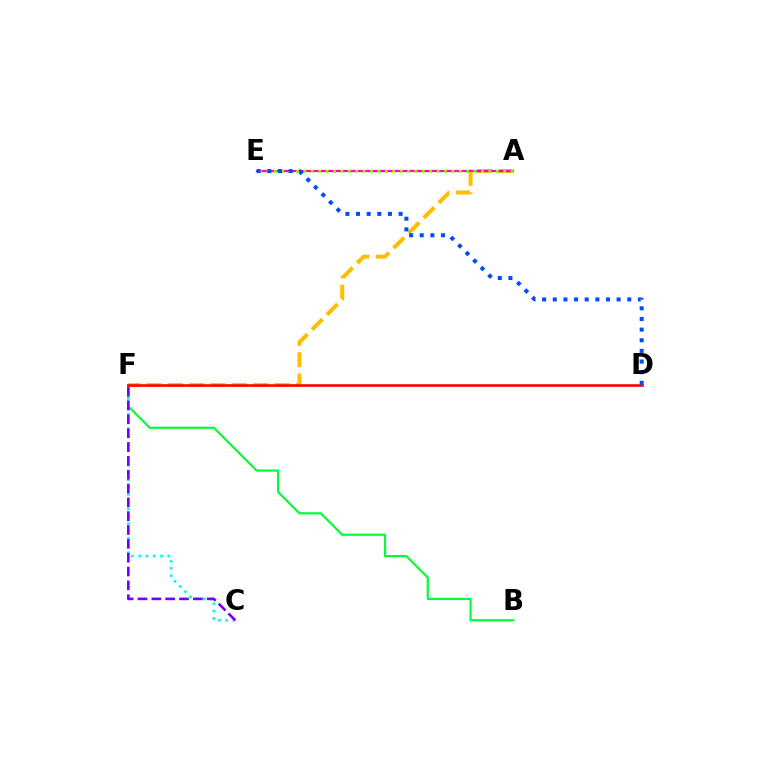{('A', 'F'): [{'color': '#ffbd00', 'line_style': 'dashed', 'thickness': 2.9}], ('B', 'F'): [{'color': '#00ff39', 'line_style': 'solid', 'thickness': 1.58}], ('A', 'E'): [{'color': '#ff00cf', 'line_style': 'solid', 'thickness': 1.61}, {'color': '#84ff00', 'line_style': 'dotted', 'thickness': 2.01}], ('C', 'F'): [{'color': '#00fff6', 'line_style': 'dotted', 'thickness': 1.98}, {'color': '#7200ff', 'line_style': 'dashed', 'thickness': 1.88}], ('D', 'F'): [{'color': '#ff0000', 'line_style': 'solid', 'thickness': 1.86}], ('D', 'E'): [{'color': '#004bff', 'line_style': 'dotted', 'thickness': 2.89}]}